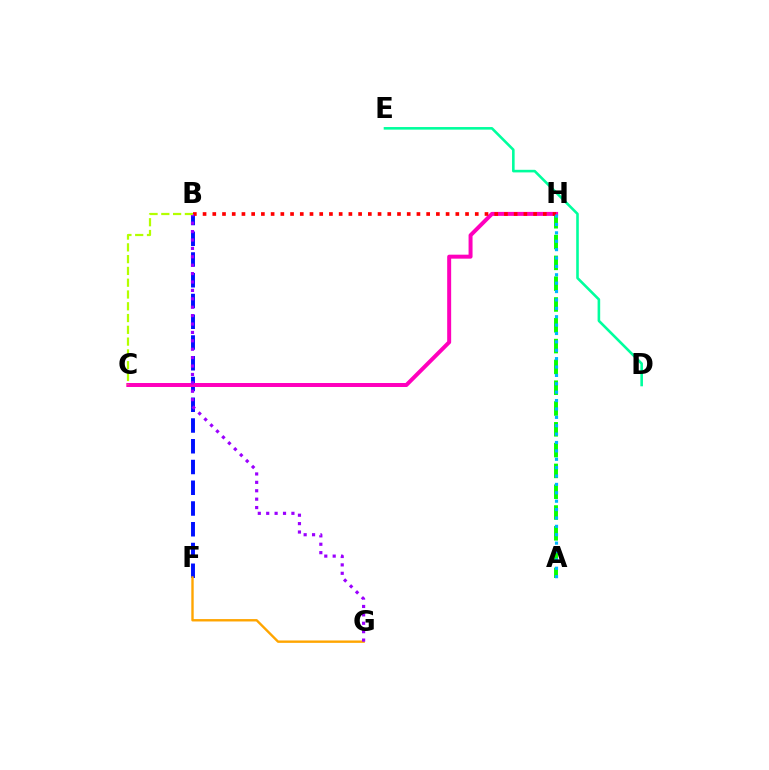{('B', 'F'): [{'color': '#0010ff', 'line_style': 'dashed', 'thickness': 2.82}], ('F', 'G'): [{'color': '#ffa500', 'line_style': 'solid', 'thickness': 1.72}], ('A', 'H'): [{'color': '#08ff00', 'line_style': 'dashed', 'thickness': 2.83}, {'color': '#00b5ff', 'line_style': 'dotted', 'thickness': 2.28}], ('D', 'E'): [{'color': '#00ff9d', 'line_style': 'solid', 'thickness': 1.87}], ('C', 'H'): [{'color': '#ff00bd', 'line_style': 'solid', 'thickness': 2.86}], ('B', 'H'): [{'color': '#ff0000', 'line_style': 'dotted', 'thickness': 2.64}], ('B', 'G'): [{'color': '#9b00ff', 'line_style': 'dotted', 'thickness': 2.28}], ('B', 'C'): [{'color': '#b3ff00', 'line_style': 'dashed', 'thickness': 1.6}]}